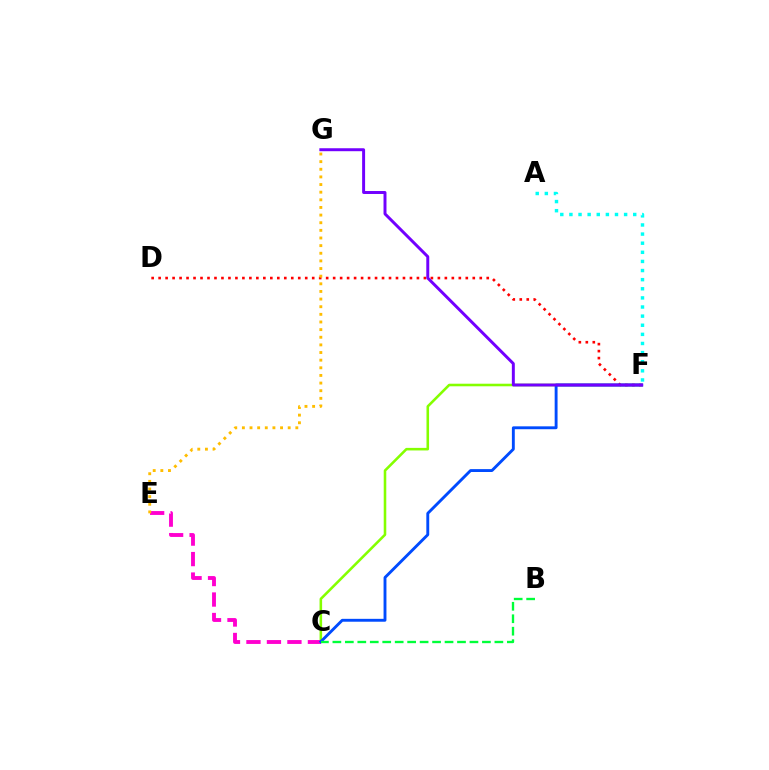{('C', 'F'): [{'color': '#84ff00', 'line_style': 'solid', 'thickness': 1.85}, {'color': '#004bff', 'line_style': 'solid', 'thickness': 2.08}], ('C', 'E'): [{'color': '#ff00cf', 'line_style': 'dashed', 'thickness': 2.78}], ('D', 'F'): [{'color': '#ff0000', 'line_style': 'dotted', 'thickness': 1.9}], ('E', 'G'): [{'color': '#ffbd00', 'line_style': 'dotted', 'thickness': 2.07}], ('B', 'C'): [{'color': '#00ff39', 'line_style': 'dashed', 'thickness': 1.69}], ('A', 'F'): [{'color': '#00fff6', 'line_style': 'dotted', 'thickness': 2.48}], ('F', 'G'): [{'color': '#7200ff', 'line_style': 'solid', 'thickness': 2.13}]}